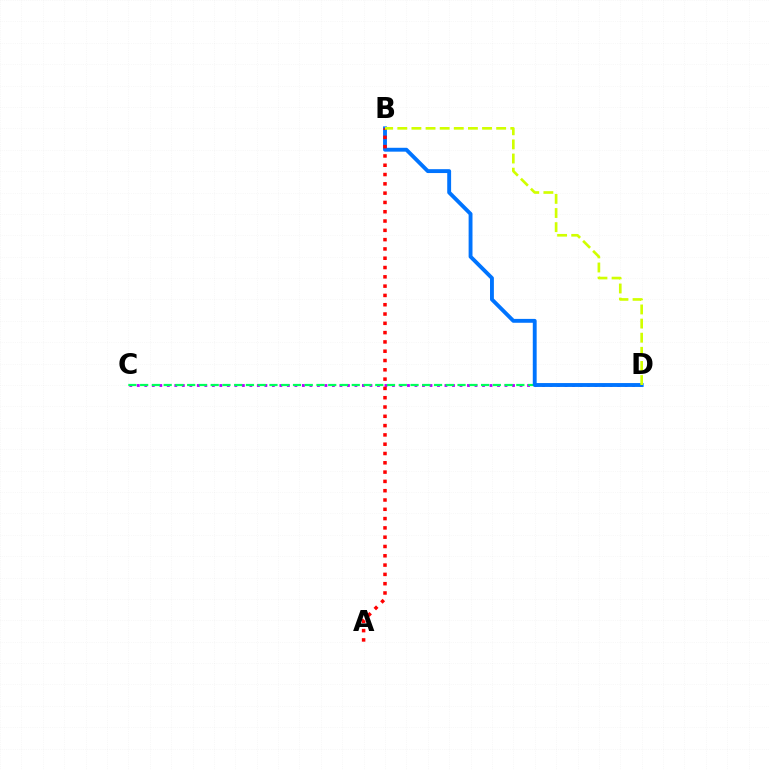{('C', 'D'): [{'color': '#b900ff', 'line_style': 'dotted', 'thickness': 2.04}, {'color': '#00ff5c', 'line_style': 'dashed', 'thickness': 1.6}], ('B', 'D'): [{'color': '#0074ff', 'line_style': 'solid', 'thickness': 2.79}, {'color': '#d1ff00', 'line_style': 'dashed', 'thickness': 1.92}], ('A', 'B'): [{'color': '#ff0000', 'line_style': 'dotted', 'thickness': 2.53}]}